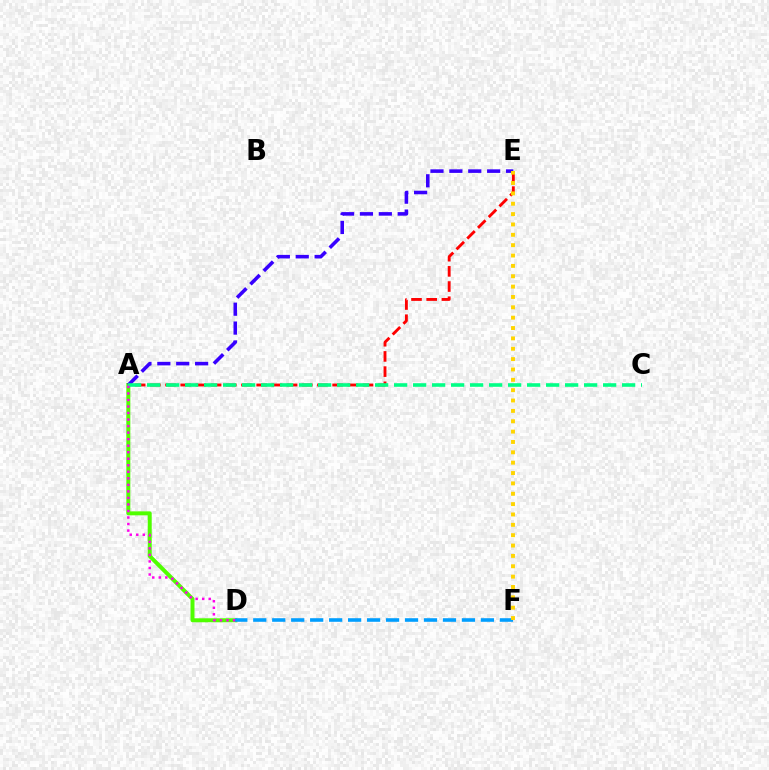{('A', 'E'): [{'color': '#ff0000', 'line_style': 'dashed', 'thickness': 2.06}, {'color': '#3700ff', 'line_style': 'dashed', 'thickness': 2.57}], ('A', 'D'): [{'color': '#4fff00', 'line_style': 'solid', 'thickness': 2.86}, {'color': '#ff00ed', 'line_style': 'dotted', 'thickness': 1.77}], ('D', 'F'): [{'color': '#009eff', 'line_style': 'dashed', 'thickness': 2.58}], ('E', 'F'): [{'color': '#ffd500', 'line_style': 'dotted', 'thickness': 2.81}], ('A', 'C'): [{'color': '#00ff86', 'line_style': 'dashed', 'thickness': 2.58}]}